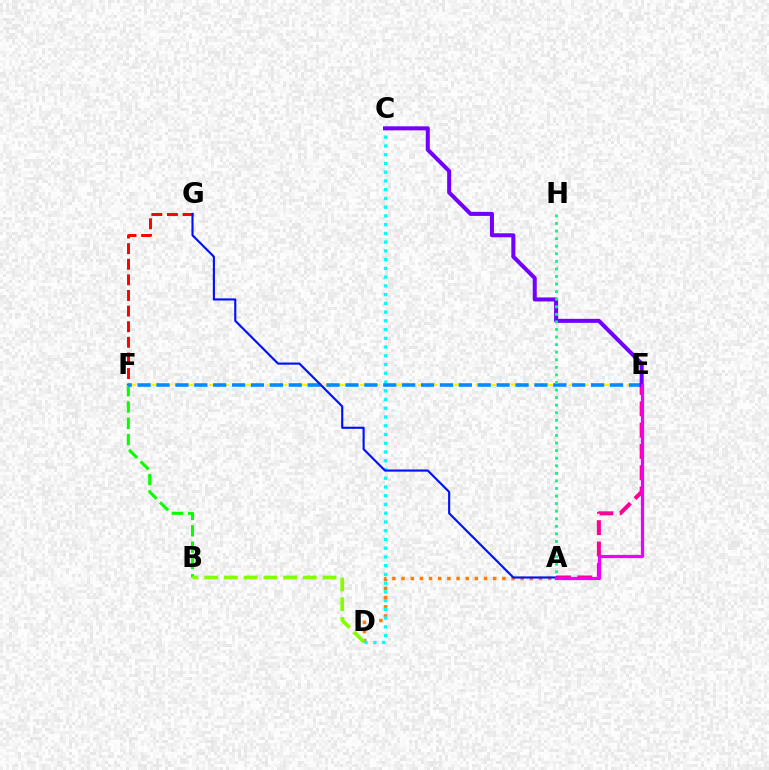{('A', 'D'): [{'color': '#ff7c00', 'line_style': 'dotted', 'thickness': 2.49}], ('A', 'E'): [{'color': '#ff0094', 'line_style': 'dashed', 'thickness': 2.89}, {'color': '#ee00ff', 'line_style': 'solid', 'thickness': 2.32}], ('F', 'G'): [{'color': '#ff0000', 'line_style': 'dashed', 'thickness': 2.12}], ('C', 'D'): [{'color': '#00fff6', 'line_style': 'dotted', 'thickness': 2.38}], ('B', 'F'): [{'color': '#08ff00', 'line_style': 'dashed', 'thickness': 2.21}], ('E', 'F'): [{'color': '#fcf500', 'line_style': 'dashed', 'thickness': 1.58}, {'color': '#008cff', 'line_style': 'dashed', 'thickness': 2.57}], ('C', 'E'): [{'color': '#7200ff', 'line_style': 'solid', 'thickness': 2.9}], ('B', 'D'): [{'color': '#84ff00', 'line_style': 'dashed', 'thickness': 2.68}], ('A', 'H'): [{'color': '#00ff74', 'line_style': 'dotted', 'thickness': 2.06}], ('A', 'G'): [{'color': '#0010ff', 'line_style': 'solid', 'thickness': 1.54}]}